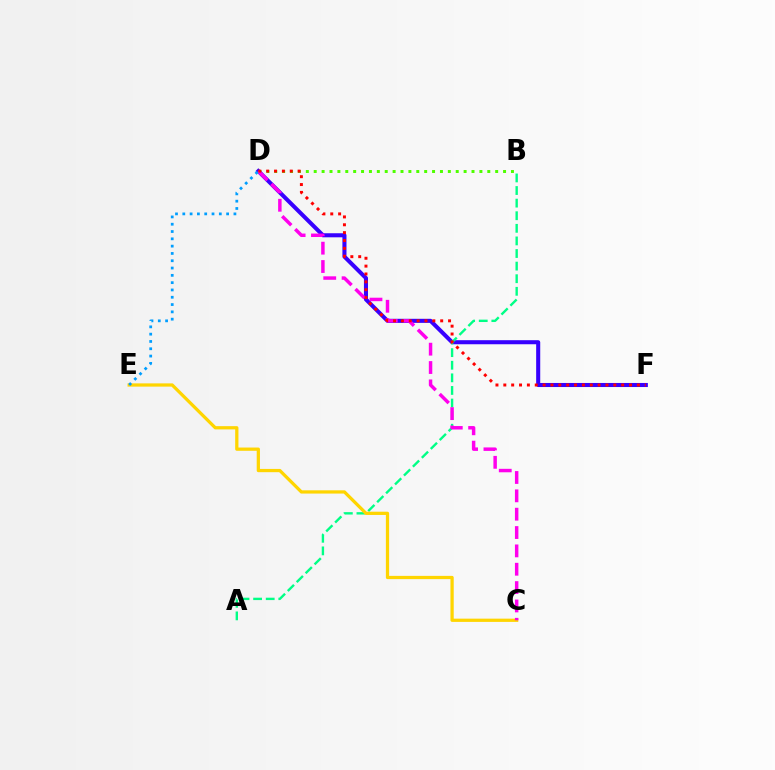{('B', 'D'): [{'color': '#4fff00', 'line_style': 'dotted', 'thickness': 2.14}], ('D', 'F'): [{'color': '#3700ff', 'line_style': 'solid', 'thickness': 2.92}, {'color': '#ff0000', 'line_style': 'dotted', 'thickness': 2.13}], ('A', 'B'): [{'color': '#00ff86', 'line_style': 'dashed', 'thickness': 1.71}], ('C', 'E'): [{'color': '#ffd500', 'line_style': 'solid', 'thickness': 2.34}], ('C', 'D'): [{'color': '#ff00ed', 'line_style': 'dashed', 'thickness': 2.49}], ('D', 'E'): [{'color': '#009eff', 'line_style': 'dotted', 'thickness': 1.98}]}